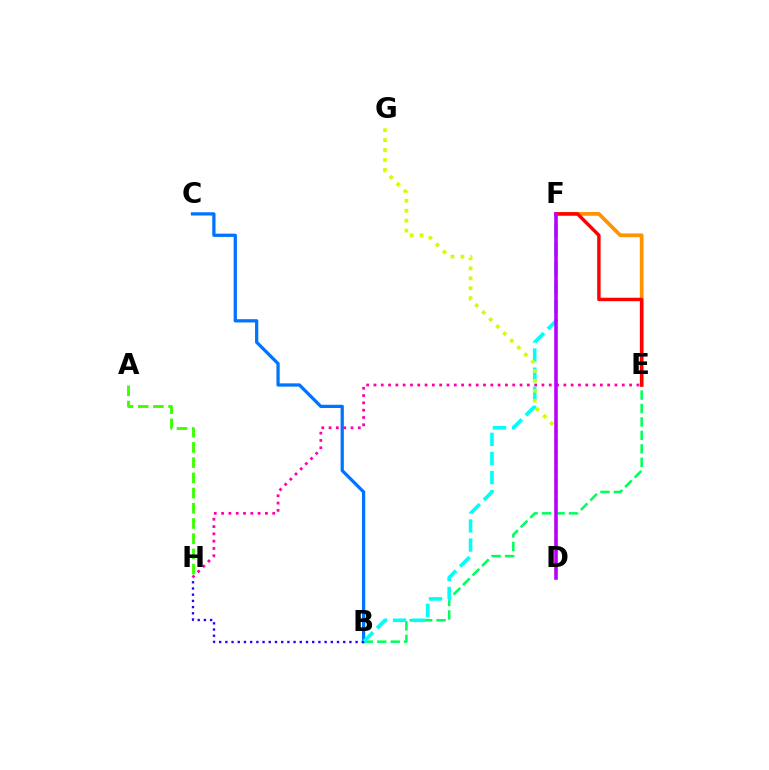{('E', 'F'): [{'color': '#ff9400', 'line_style': 'solid', 'thickness': 2.69}, {'color': '#ff0000', 'line_style': 'solid', 'thickness': 2.45}], ('E', 'H'): [{'color': '#ff00ac', 'line_style': 'dotted', 'thickness': 1.98}], ('B', 'E'): [{'color': '#00ff5c', 'line_style': 'dashed', 'thickness': 1.83}], ('A', 'H'): [{'color': '#3dff00', 'line_style': 'dashed', 'thickness': 2.07}], ('B', 'C'): [{'color': '#0074ff', 'line_style': 'solid', 'thickness': 2.35}], ('B', 'F'): [{'color': '#00fff6', 'line_style': 'dashed', 'thickness': 2.59}], ('B', 'H'): [{'color': '#2500ff', 'line_style': 'dotted', 'thickness': 1.69}], ('D', 'G'): [{'color': '#d1ff00', 'line_style': 'dotted', 'thickness': 2.7}], ('D', 'F'): [{'color': '#b900ff', 'line_style': 'solid', 'thickness': 2.57}]}